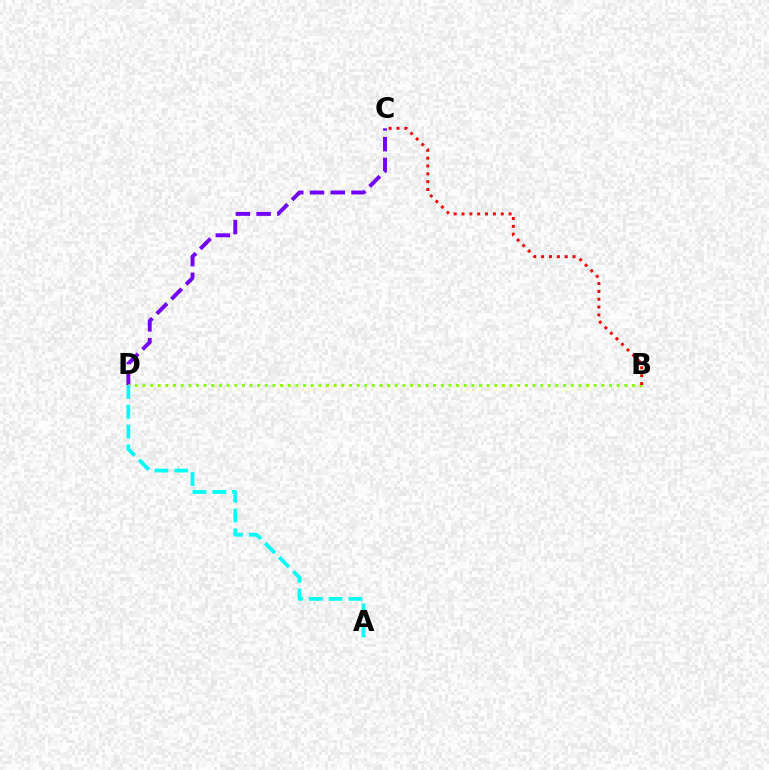{('C', 'D'): [{'color': '#7200ff', 'line_style': 'dashed', 'thickness': 2.82}], ('B', 'D'): [{'color': '#84ff00', 'line_style': 'dotted', 'thickness': 2.08}], ('B', 'C'): [{'color': '#ff0000', 'line_style': 'dotted', 'thickness': 2.13}], ('A', 'D'): [{'color': '#00fff6', 'line_style': 'dashed', 'thickness': 2.69}]}